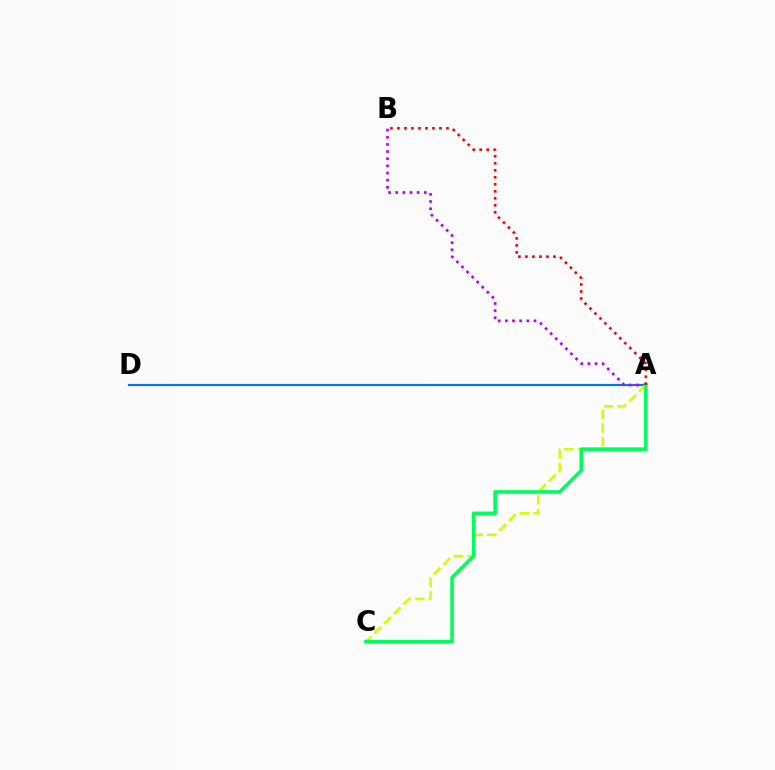{('A', 'D'): [{'color': '#0074ff', 'line_style': 'solid', 'thickness': 1.56}], ('A', 'B'): [{'color': '#b900ff', 'line_style': 'dotted', 'thickness': 1.94}, {'color': '#ff0000', 'line_style': 'dotted', 'thickness': 1.9}], ('A', 'C'): [{'color': '#d1ff00', 'line_style': 'dashed', 'thickness': 1.87}, {'color': '#00ff5c', 'line_style': 'solid', 'thickness': 2.6}]}